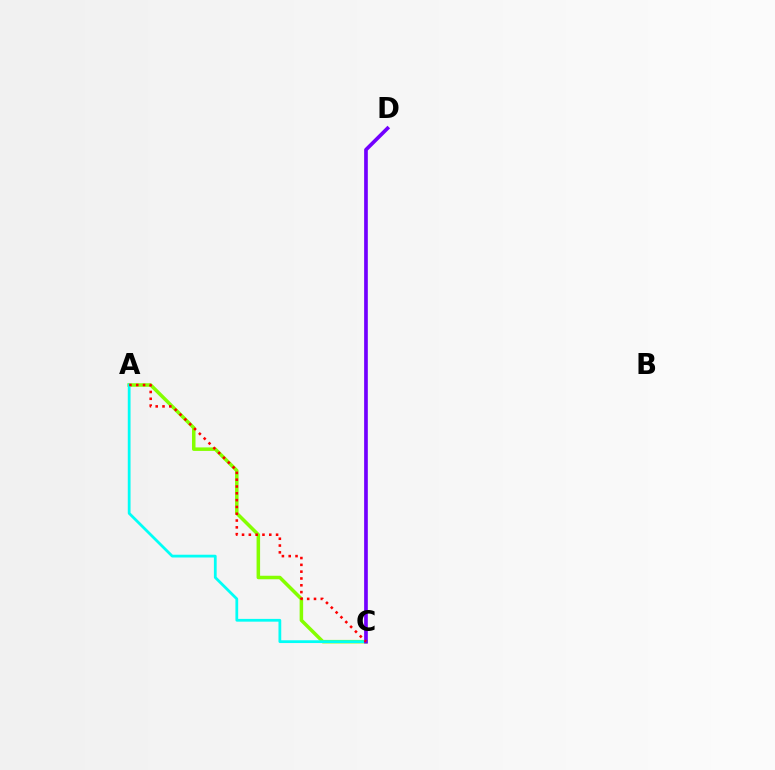{('A', 'C'): [{'color': '#84ff00', 'line_style': 'solid', 'thickness': 2.53}, {'color': '#00fff6', 'line_style': 'solid', 'thickness': 1.99}, {'color': '#ff0000', 'line_style': 'dotted', 'thickness': 1.85}], ('C', 'D'): [{'color': '#7200ff', 'line_style': 'solid', 'thickness': 2.65}]}